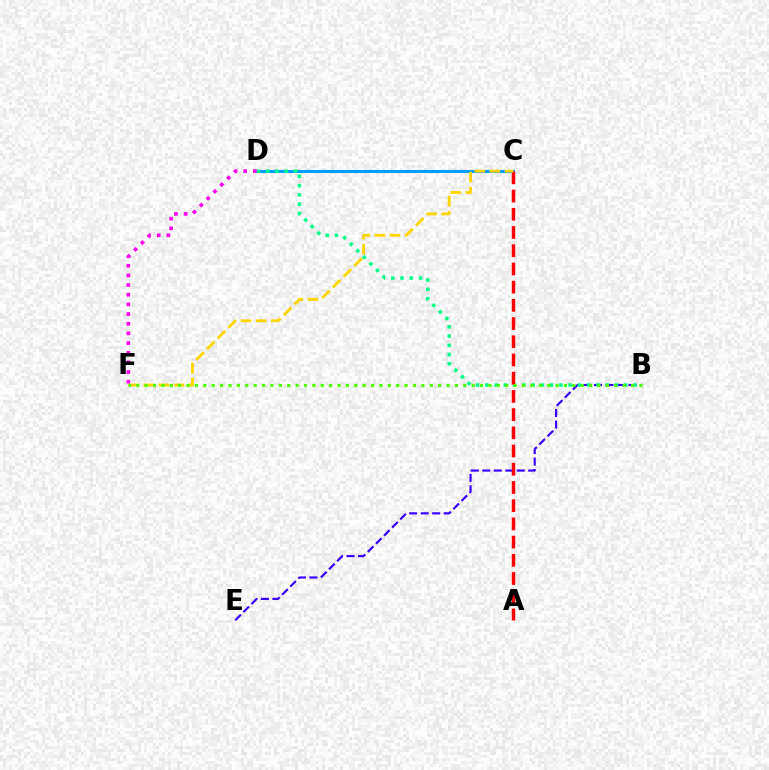{('C', 'D'): [{'color': '#009eff', 'line_style': 'solid', 'thickness': 2.2}], ('B', 'E'): [{'color': '#3700ff', 'line_style': 'dashed', 'thickness': 1.56}], ('B', 'D'): [{'color': '#00ff86', 'line_style': 'dotted', 'thickness': 2.52}], ('A', 'C'): [{'color': '#ff0000', 'line_style': 'dashed', 'thickness': 2.47}], ('C', 'F'): [{'color': '#ffd500', 'line_style': 'dashed', 'thickness': 2.06}], ('D', 'F'): [{'color': '#ff00ed', 'line_style': 'dotted', 'thickness': 2.62}], ('B', 'F'): [{'color': '#4fff00', 'line_style': 'dotted', 'thickness': 2.28}]}